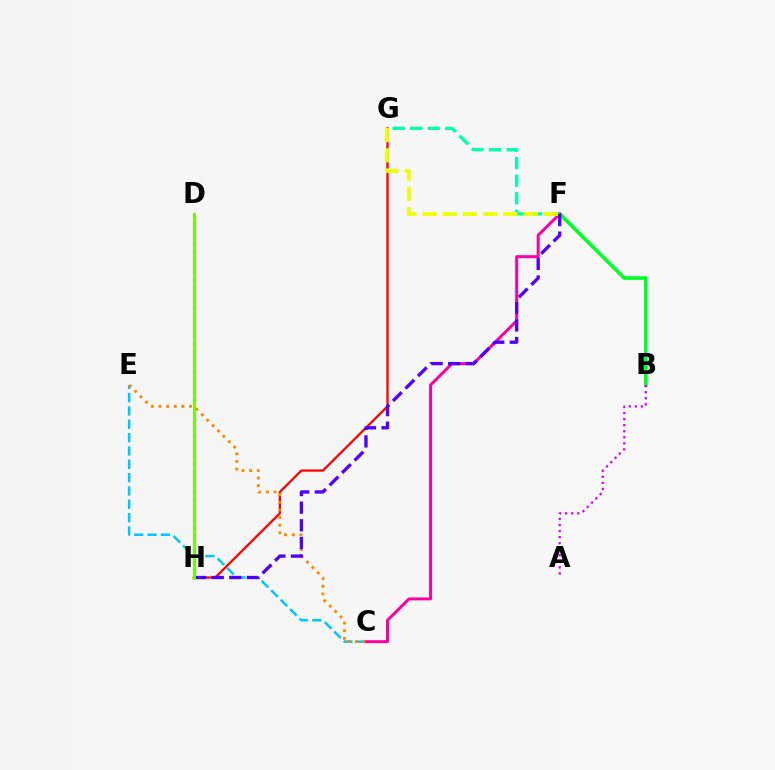{('B', 'F'): [{'color': '#00ff27', 'line_style': 'solid', 'thickness': 2.58}], ('C', 'E'): [{'color': '#00c7ff', 'line_style': 'dashed', 'thickness': 1.81}, {'color': '#ff8800', 'line_style': 'dotted', 'thickness': 2.07}], ('C', 'F'): [{'color': '#ff00a0', 'line_style': 'solid', 'thickness': 2.15}], ('A', 'B'): [{'color': '#d600ff', 'line_style': 'dotted', 'thickness': 1.65}], ('G', 'H'): [{'color': '#ff0000', 'line_style': 'solid', 'thickness': 1.63}], ('D', 'H'): [{'color': '#003fff', 'line_style': 'dotted', 'thickness': 1.93}, {'color': '#66ff00', 'line_style': 'solid', 'thickness': 2.08}], ('F', 'G'): [{'color': '#00ffaf', 'line_style': 'dashed', 'thickness': 2.38}, {'color': '#eeff00', 'line_style': 'dashed', 'thickness': 2.75}], ('F', 'H'): [{'color': '#4f00ff', 'line_style': 'dashed', 'thickness': 2.39}]}